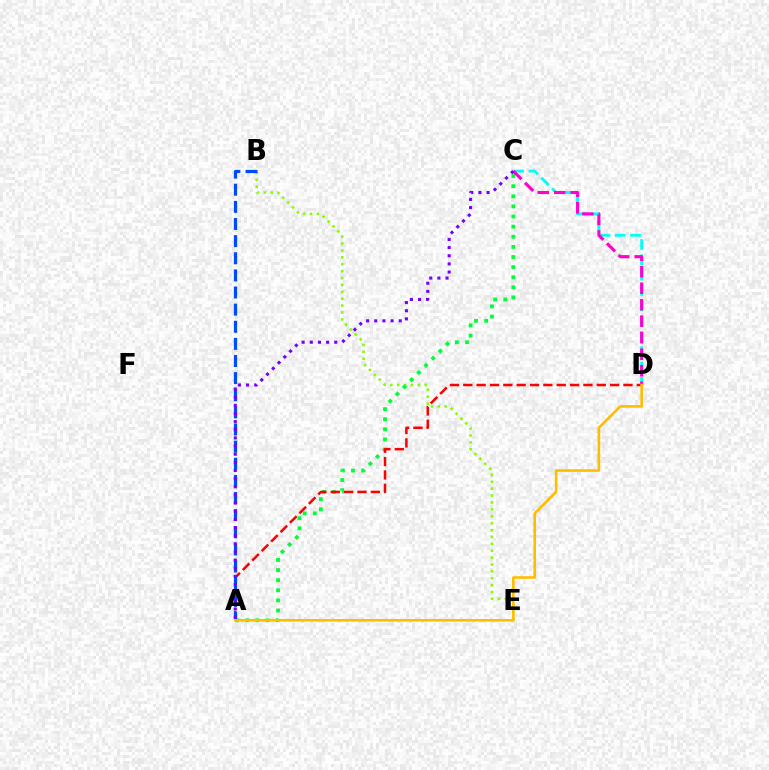{('B', 'E'): [{'color': '#84ff00', 'line_style': 'dotted', 'thickness': 1.87}], ('A', 'C'): [{'color': '#00ff39', 'line_style': 'dotted', 'thickness': 2.75}, {'color': '#7200ff', 'line_style': 'dotted', 'thickness': 2.21}], ('C', 'D'): [{'color': '#00fff6', 'line_style': 'dashed', 'thickness': 2.08}, {'color': '#ff00cf', 'line_style': 'dashed', 'thickness': 2.24}], ('A', 'D'): [{'color': '#ff0000', 'line_style': 'dashed', 'thickness': 1.81}, {'color': '#ffbd00', 'line_style': 'solid', 'thickness': 1.88}], ('A', 'B'): [{'color': '#004bff', 'line_style': 'dashed', 'thickness': 2.33}]}